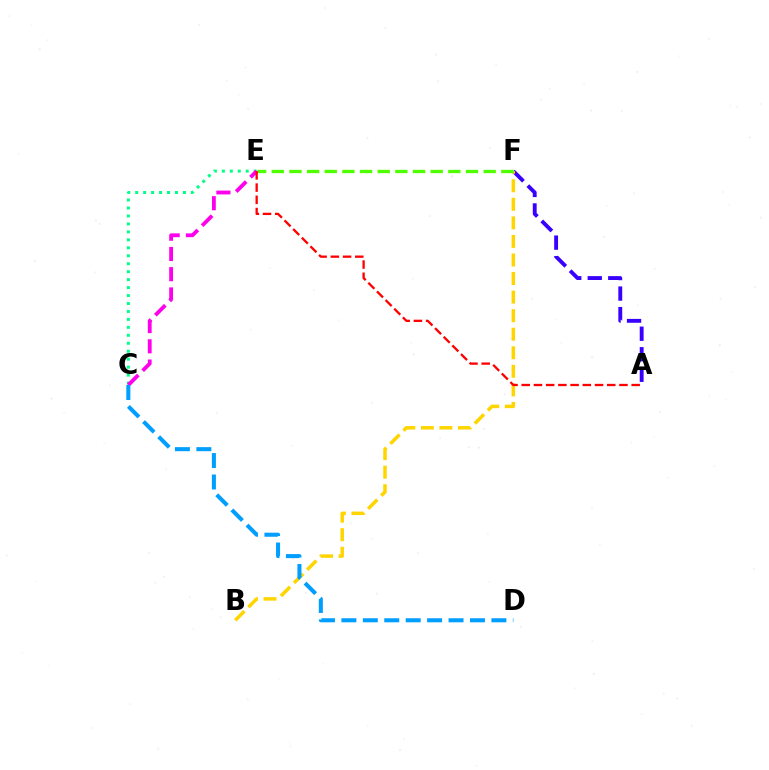{('A', 'F'): [{'color': '#3700ff', 'line_style': 'dashed', 'thickness': 2.79}], ('B', 'F'): [{'color': '#ffd500', 'line_style': 'dashed', 'thickness': 2.52}], ('C', 'E'): [{'color': '#00ff86', 'line_style': 'dotted', 'thickness': 2.16}, {'color': '#ff00ed', 'line_style': 'dashed', 'thickness': 2.75}], ('C', 'D'): [{'color': '#009eff', 'line_style': 'dashed', 'thickness': 2.91}], ('E', 'F'): [{'color': '#4fff00', 'line_style': 'dashed', 'thickness': 2.4}], ('A', 'E'): [{'color': '#ff0000', 'line_style': 'dashed', 'thickness': 1.66}]}